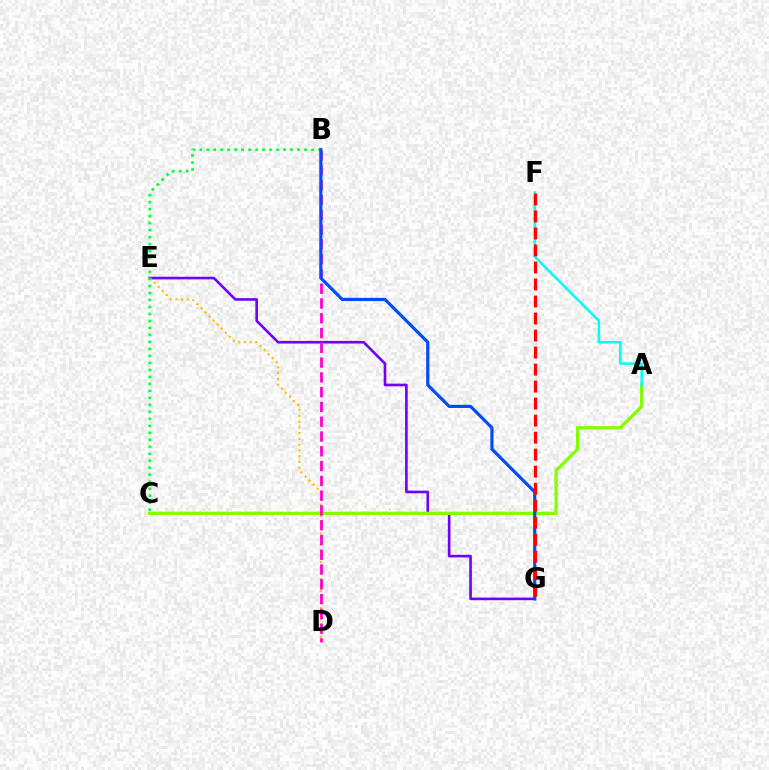{('E', 'G'): [{'color': '#7200ff', 'line_style': 'solid', 'thickness': 1.89}], ('A', 'C'): [{'color': '#84ff00', 'line_style': 'solid', 'thickness': 2.36}], ('D', 'E'): [{'color': '#ffbd00', 'line_style': 'dotted', 'thickness': 1.56}], ('B', 'C'): [{'color': '#00ff39', 'line_style': 'dotted', 'thickness': 1.9}], ('B', 'D'): [{'color': '#ff00cf', 'line_style': 'dashed', 'thickness': 2.01}], ('B', 'G'): [{'color': '#004bff', 'line_style': 'solid', 'thickness': 2.28}], ('A', 'F'): [{'color': '#00fff6', 'line_style': 'solid', 'thickness': 1.79}], ('F', 'G'): [{'color': '#ff0000', 'line_style': 'dashed', 'thickness': 2.31}]}